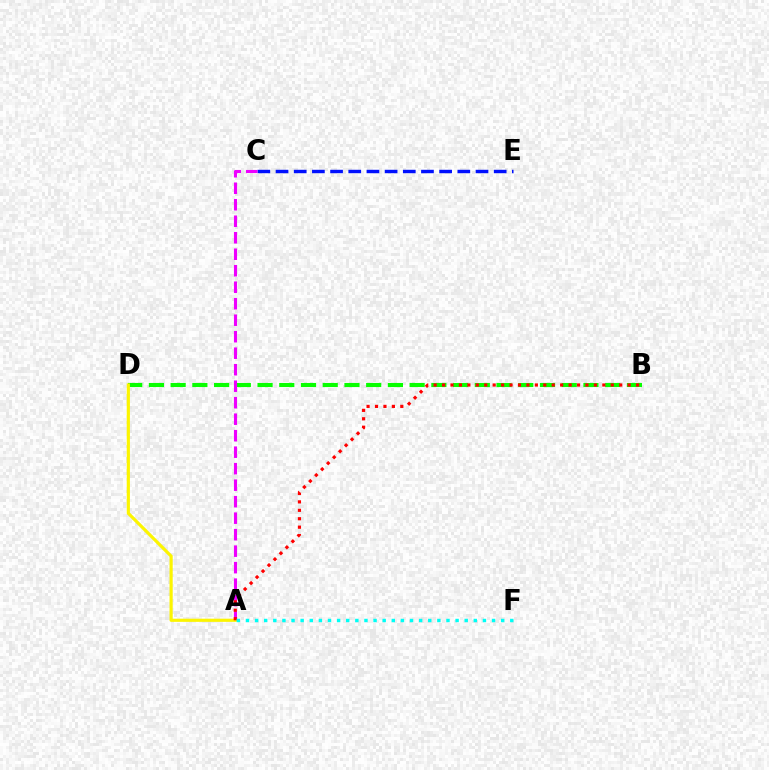{('C', 'E'): [{'color': '#0010ff', 'line_style': 'dashed', 'thickness': 2.47}], ('B', 'D'): [{'color': '#08ff00', 'line_style': 'dashed', 'thickness': 2.95}], ('A', 'C'): [{'color': '#ee00ff', 'line_style': 'dashed', 'thickness': 2.24}], ('A', 'D'): [{'color': '#fcf500', 'line_style': 'solid', 'thickness': 2.28}], ('A', 'B'): [{'color': '#ff0000', 'line_style': 'dotted', 'thickness': 2.29}], ('A', 'F'): [{'color': '#00fff6', 'line_style': 'dotted', 'thickness': 2.48}]}